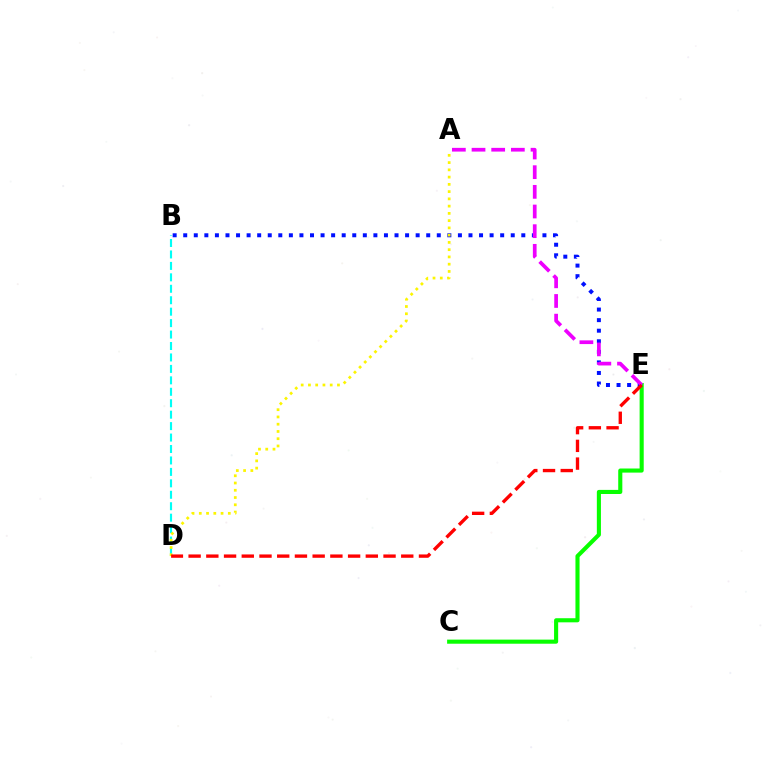{('C', 'E'): [{'color': '#08ff00', 'line_style': 'solid', 'thickness': 2.95}], ('B', 'D'): [{'color': '#00fff6', 'line_style': 'dashed', 'thickness': 1.55}], ('B', 'E'): [{'color': '#0010ff', 'line_style': 'dotted', 'thickness': 2.87}], ('A', 'D'): [{'color': '#fcf500', 'line_style': 'dotted', 'thickness': 1.97}], ('A', 'E'): [{'color': '#ee00ff', 'line_style': 'dashed', 'thickness': 2.67}], ('D', 'E'): [{'color': '#ff0000', 'line_style': 'dashed', 'thickness': 2.41}]}